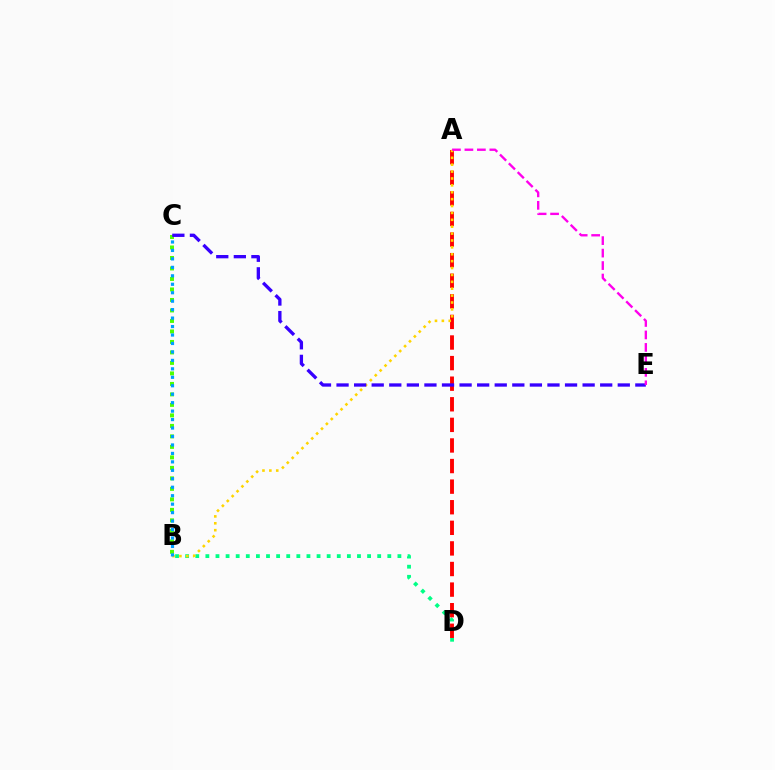{('B', 'D'): [{'color': '#00ff86', 'line_style': 'dotted', 'thickness': 2.75}], ('A', 'D'): [{'color': '#ff0000', 'line_style': 'dashed', 'thickness': 2.8}], ('A', 'B'): [{'color': '#ffd500', 'line_style': 'dotted', 'thickness': 1.87}], ('B', 'C'): [{'color': '#4fff00', 'line_style': 'dotted', 'thickness': 2.85}, {'color': '#009eff', 'line_style': 'dotted', 'thickness': 2.3}], ('C', 'E'): [{'color': '#3700ff', 'line_style': 'dashed', 'thickness': 2.39}], ('A', 'E'): [{'color': '#ff00ed', 'line_style': 'dashed', 'thickness': 1.69}]}